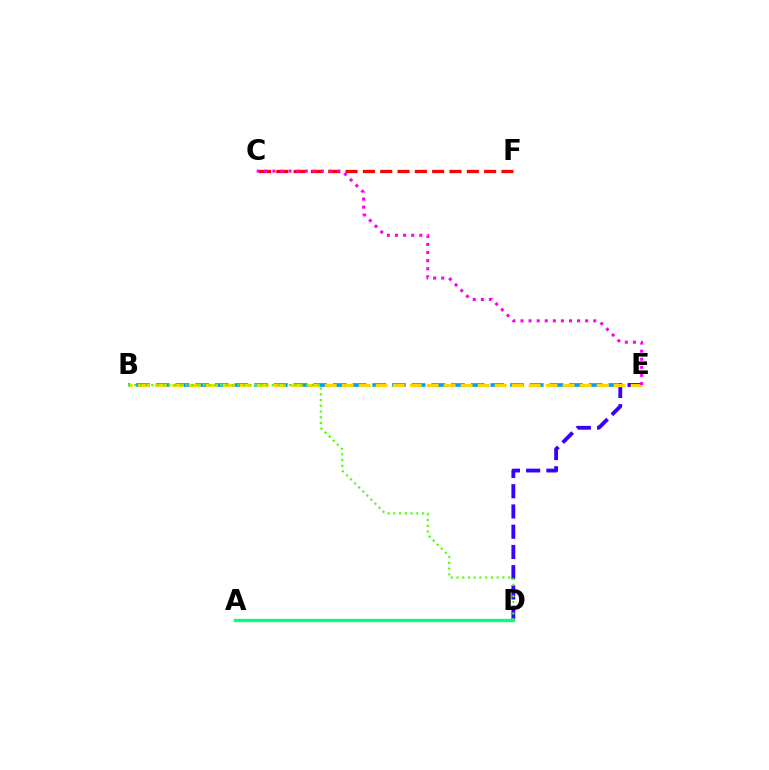{('B', 'E'): [{'color': '#009eff', 'line_style': 'dashed', 'thickness': 2.67}, {'color': '#ffd500', 'line_style': 'dashed', 'thickness': 2.31}], ('D', 'E'): [{'color': '#3700ff', 'line_style': 'dashed', 'thickness': 2.75}], ('A', 'D'): [{'color': '#00ff86', 'line_style': 'solid', 'thickness': 2.39}], ('C', 'F'): [{'color': '#ff0000', 'line_style': 'dashed', 'thickness': 2.35}], ('B', 'D'): [{'color': '#4fff00', 'line_style': 'dotted', 'thickness': 1.56}], ('C', 'E'): [{'color': '#ff00ed', 'line_style': 'dotted', 'thickness': 2.2}]}